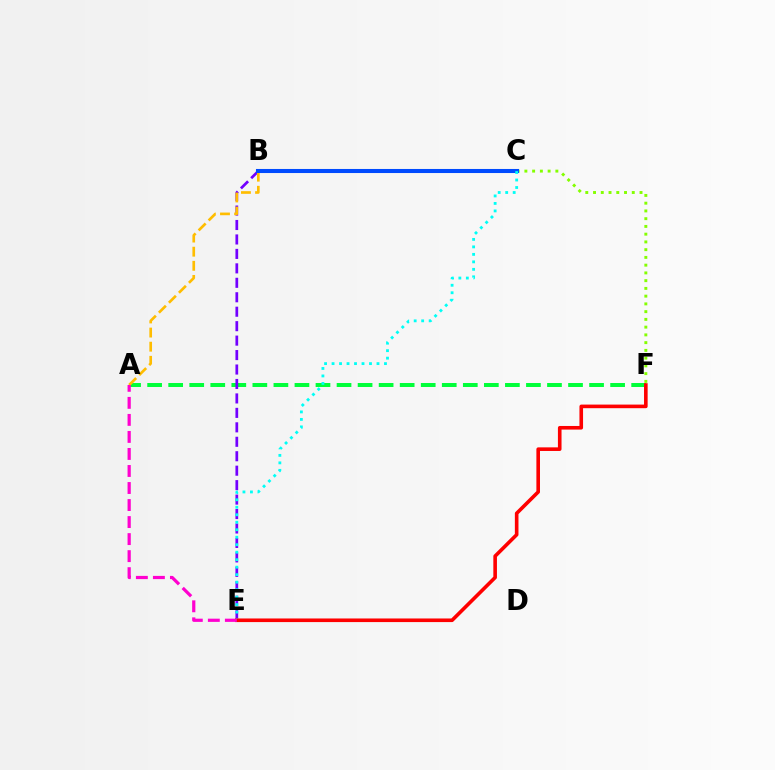{('A', 'F'): [{'color': '#00ff39', 'line_style': 'dashed', 'thickness': 2.86}], ('C', 'F'): [{'color': '#84ff00', 'line_style': 'dotted', 'thickness': 2.1}], ('B', 'E'): [{'color': '#7200ff', 'line_style': 'dashed', 'thickness': 1.96}], ('A', 'C'): [{'color': '#ffbd00', 'line_style': 'dashed', 'thickness': 1.92}], ('B', 'C'): [{'color': '#004bff', 'line_style': 'solid', 'thickness': 2.92}], ('C', 'E'): [{'color': '#00fff6', 'line_style': 'dotted', 'thickness': 2.03}], ('E', 'F'): [{'color': '#ff0000', 'line_style': 'solid', 'thickness': 2.6}], ('A', 'E'): [{'color': '#ff00cf', 'line_style': 'dashed', 'thickness': 2.31}]}